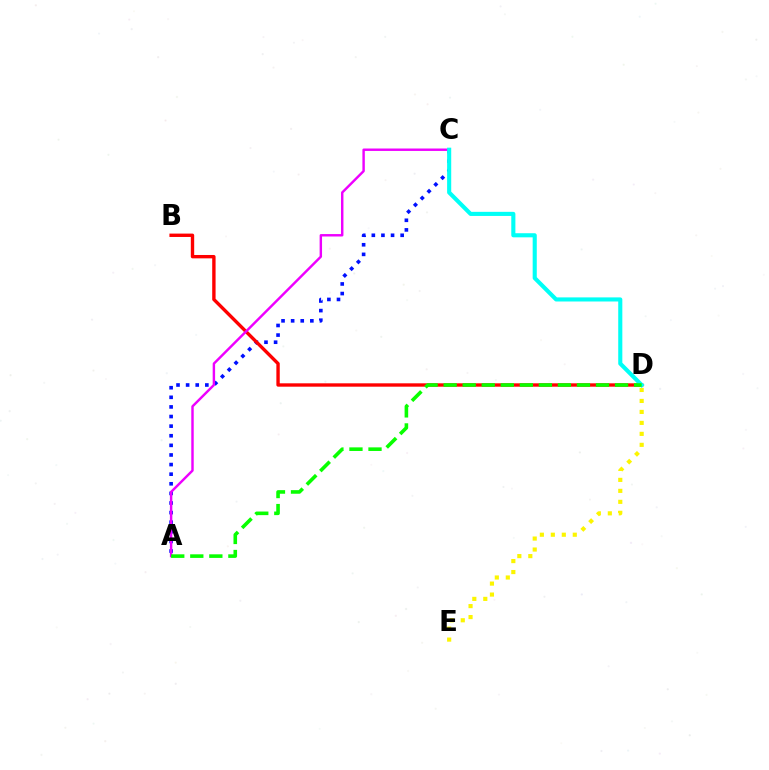{('A', 'C'): [{'color': '#0010ff', 'line_style': 'dotted', 'thickness': 2.61}, {'color': '#ee00ff', 'line_style': 'solid', 'thickness': 1.75}], ('B', 'D'): [{'color': '#ff0000', 'line_style': 'solid', 'thickness': 2.43}], ('D', 'E'): [{'color': '#fcf500', 'line_style': 'dotted', 'thickness': 2.98}], ('C', 'D'): [{'color': '#00fff6', 'line_style': 'solid', 'thickness': 2.96}], ('A', 'D'): [{'color': '#08ff00', 'line_style': 'dashed', 'thickness': 2.59}]}